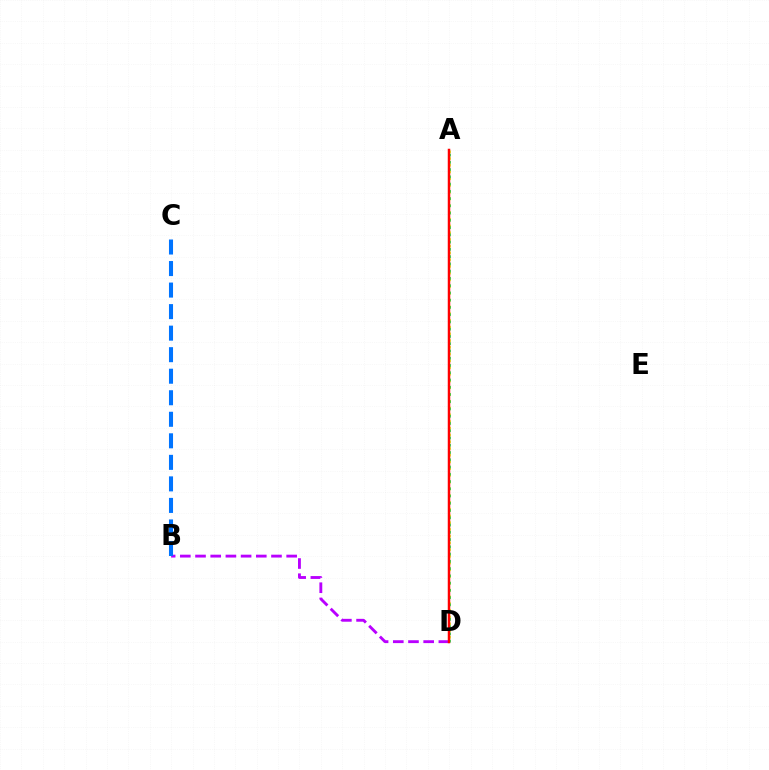{('A', 'D'): [{'color': '#d1ff00', 'line_style': 'dotted', 'thickness': 1.83}, {'color': '#00ff5c', 'line_style': 'dotted', 'thickness': 1.97}, {'color': '#ff0000', 'line_style': 'solid', 'thickness': 1.79}], ('B', 'D'): [{'color': '#b900ff', 'line_style': 'dashed', 'thickness': 2.06}], ('B', 'C'): [{'color': '#0074ff', 'line_style': 'dashed', 'thickness': 2.93}]}